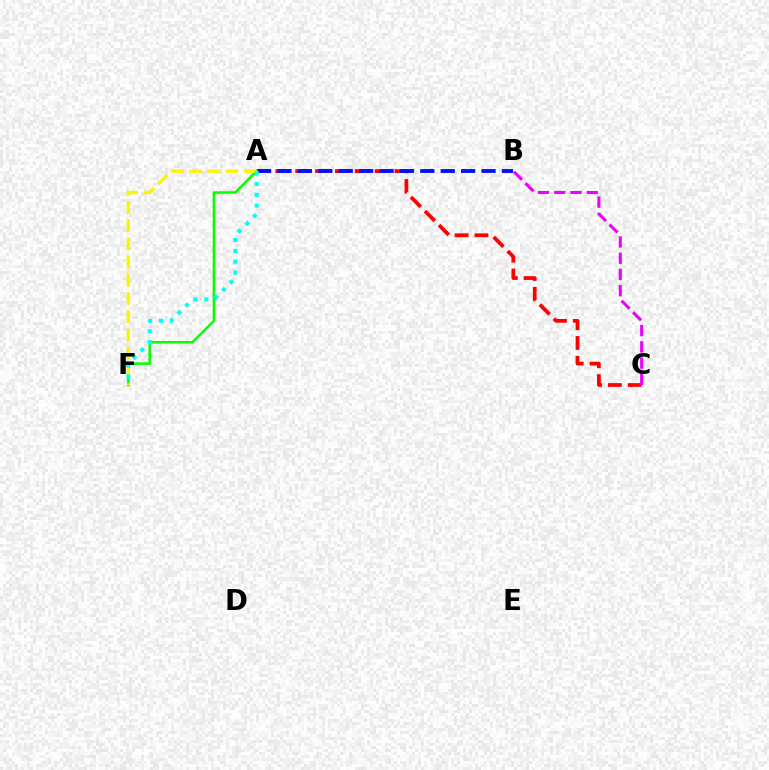{('A', 'C'): [{'color': '#ff0000', 'line_style': 'dashed', 'thickness': 2.7}], ('B', 'C'): [{'color': '#ee00ff', 'line_style': 'dashed', 'thickness': 2.21}], ('A', 'B'): [{'color': '#0010ff', 'line_style': 'dashed', 'thickness': 2.77}], ('A', 'F'): [{'color': '#08ff00', 'line_style': 'solid', 'thickness': 1.79}, {'color': '#fcf500', 'line_style': 'dashed', 'thickness': 2.48}, {'color': '#00fff6', 'line_style': 'dotted', 'thickness': 2.94}]}